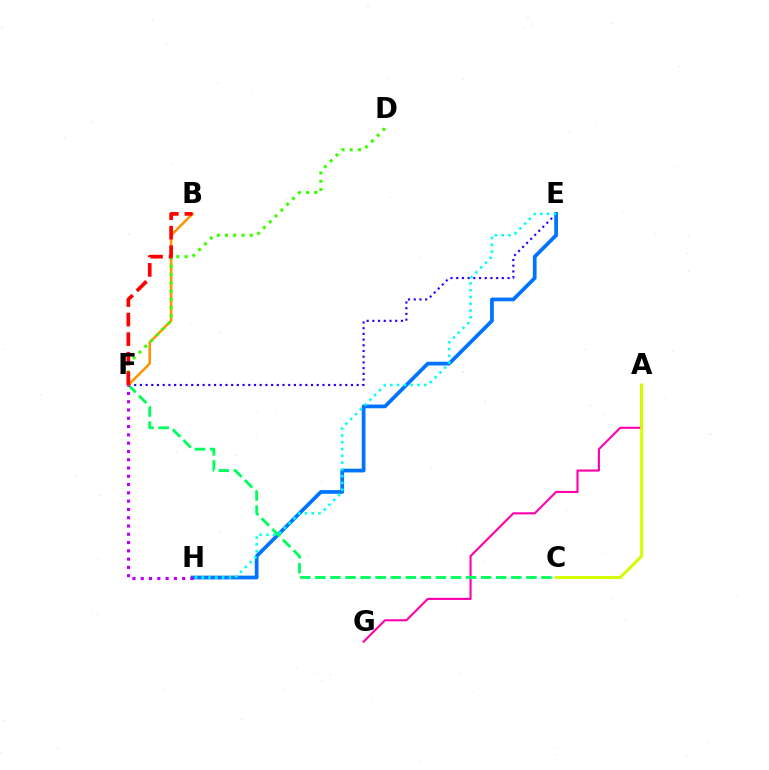{('A', 'G'): [{'color': '#ff00ac', 'line_style': 'solid', 'thickness': 1.53}], ('E', 'F'): [{'color': '#2500ff', 'line_style': 'dotted', 'thickness': 1.55}], ('E', 'H'): [{'color': '#0074ff', 'line_style': 'solid', 'thickness': 2.69}, {'color': '#00fff6', 'line_style': 'dotted', 'thickness': 1.84}], ('C', 'F'): [{'color': '#00ff5c', 'line_style': 'dashed', 'thickness': 2.05}], ('B', 'F'): [{'color': '#ff9400', 'line_style': 'solid', 'thickness': 1.83}, {'color': '#ff0000', 'line_style': 'dashed', 'thickness': 2.65}], ('F', 'H'): [{'color': '#b900ff', 'line_style': 'dotted', 'thickness': 2.25}], ('A', 'C'): [{'color': '#d1ff00', 'line_style': 'solid', 'thickness': 2.16}], ('D', 'F'): [{'color': '#3dff00', 'line_style': 'dotted', 'thickness': 2.23}]}